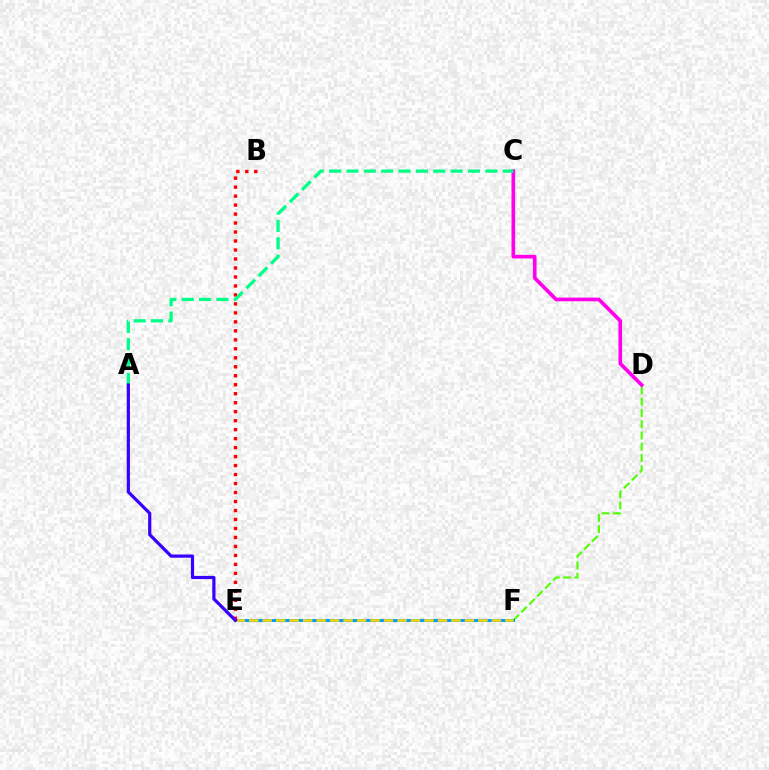{('D', 'F'): [{'color': '#4fff00', 'line_style': 'dashed', 'thickness': 1.53}], ('E', 'F'): [{'color': '#009eff', 'line_style': 'solid', 'thickness': 2.18}, {'color': '#ffd500', 'line_style': 'dashed', 'thickness': 1.83}], ('C', 'D'): [{'color': '#ff00ed', 'line_style': 'solid', 'thickness': 2.63}], ('B', 'E'): [{'color': '#ff0000', 'line_style': 'dotted', 'thickness': 2.44}], ('A', 'C'): [{'color': '#00ff86', 'line_style': 'dashed', 'thickness': 2.36}], ('A', 'E'): [{'color': '#3700ff', 'line_style': 'solid', 'thickness': 2.3}]}